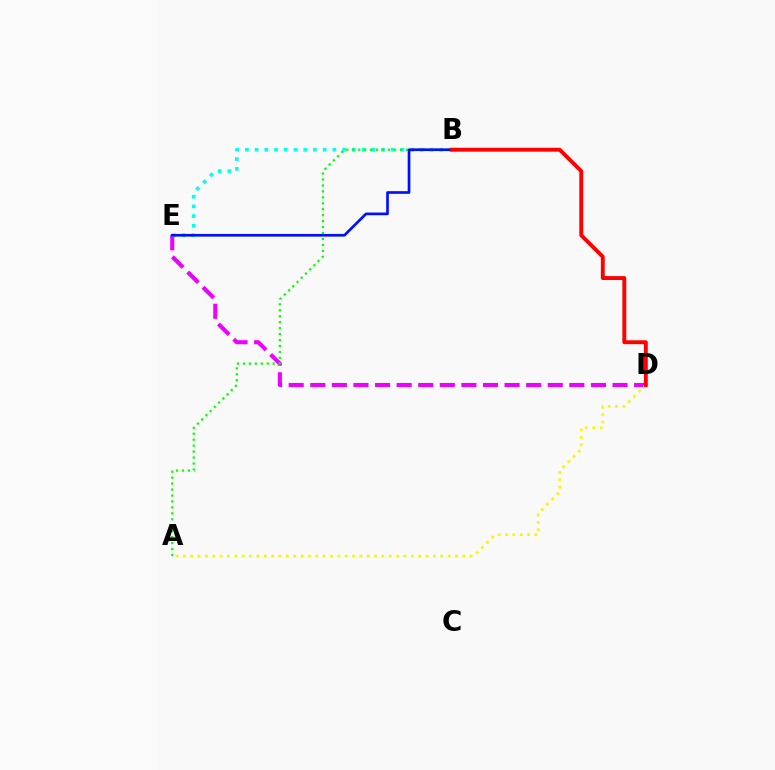{('D', 'E'): [{'color': '#ee00ff', 'line_style': 'dashed', 'thickness': 2.93}], ('B', 'E'): [{'color': '#00fff6', 'line_style': 'dotted', 'thickness': 2.64}, {'color': '#0010ff', 'line_style': 'solid', 'thickness': 1.93}], ('A', 'B'): [{'color': '#08ff00', 'line_style': 'dotted', 'thickness': 1.62}], ('A', 'D'): [{'color': '#fcf500', 'line_style': 'dotted', 'thickness': 2.0}], ('B', 'D'): [{'color': '#ff0000', 'line_style': 'solid', 'thickness': 2.8}]}